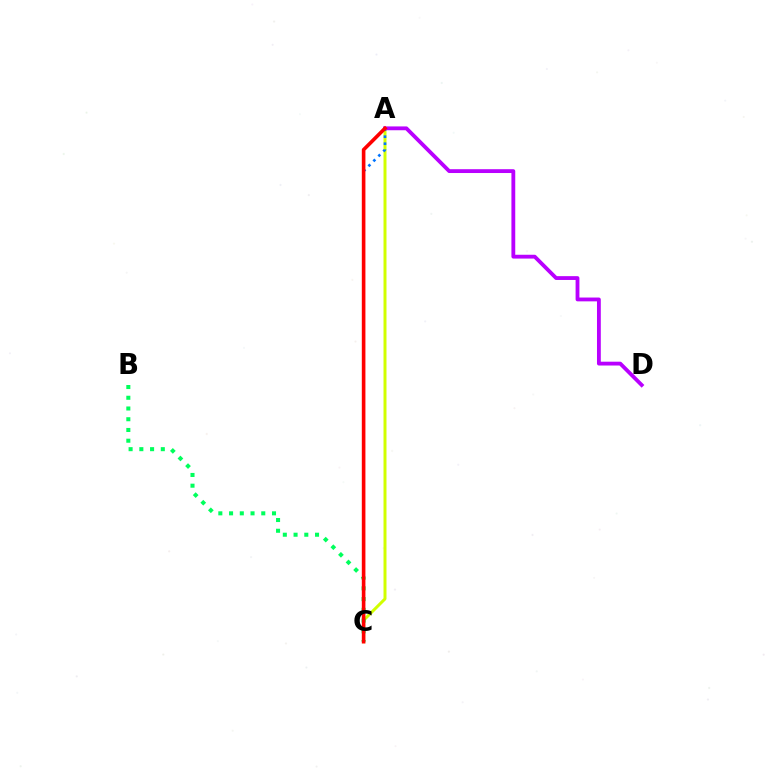{('A', 'C'): [{'color': '#d1ff00', 'line_style': 'solid', 'thickness': 2.15}, {'color': '#0074ff', 'line_style': 'dotted', 'thickness': 1.91}, {'color': '#ff0000', 'line_style': 'solid', 'thickness': 2.6}], ('B', 'C'): [{'color': '#00ff5c', 'line_style': 'dotted', 'thickness': 2.92}], ('A', 'D'): [{'color': '#b900ff', 'line_style': 'solid', 'thickness': 2.75}]}